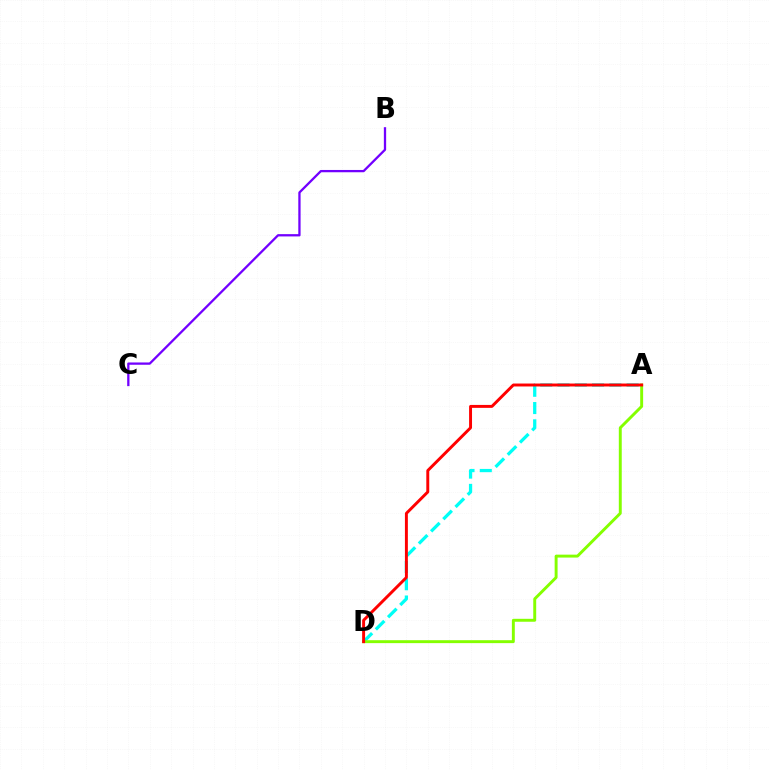{('B', 'C'): [{'color': '#7200ff', 'line_style': 'solid', 'thickness': 1.65}], ('A', 'D'): [{'color': '#00fff6', 'line_style': 'dashed', 'thickness': 2.35}, {'color': '#84ff00', 'line_style': 'solid', 'thickness': 2.11}, {'color': '#ff0000', 'line_style': 'solid', 'thickness': 2.12}]}